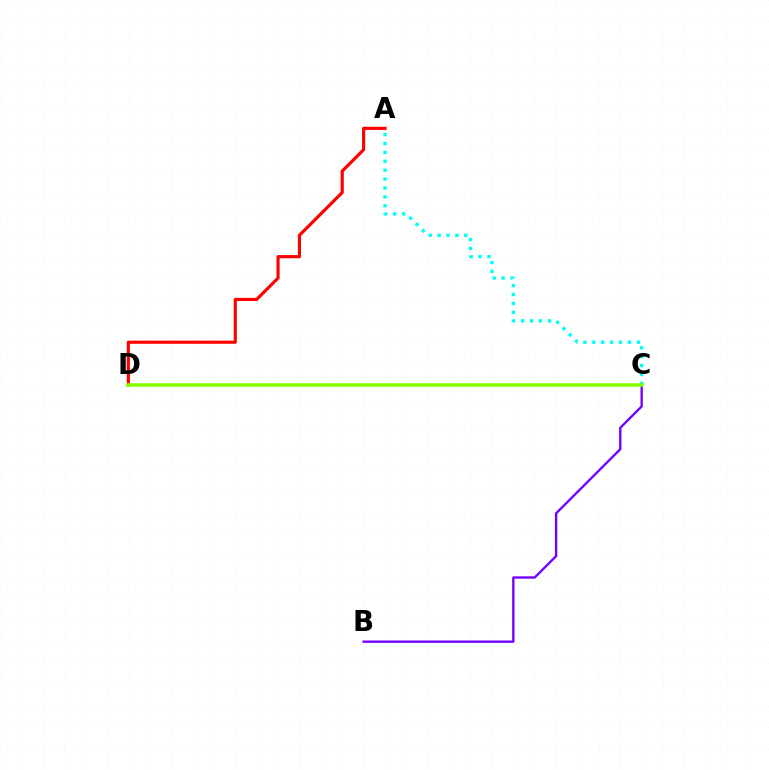{('A', 'D'): [{'color': '#ff0000', 'line_style': 'solid', 'thickness': 2.27}], ('A', 'C'): [{'color': '#00fff6', 'line_style': 'dotted', 'thickness': 2.42}], ('B', 'C'): [{'color': '#7200ff', 'line_style': 'solid', 'thickness': 1.69}], ('C', 'D'): [{'color': '#84ff00', 'line_style': 'solid', 'thickness': 2.53}]}